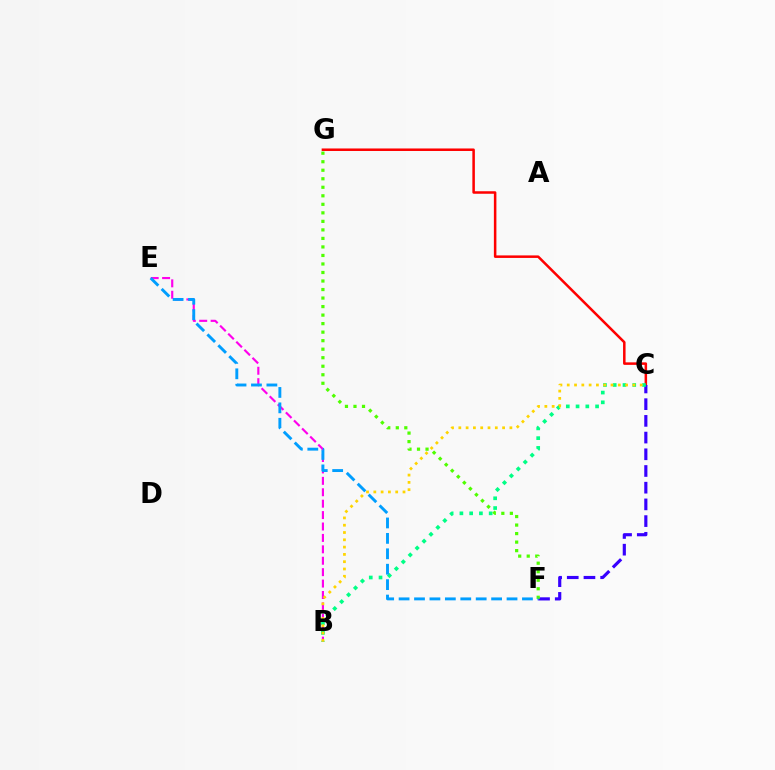{('B', 'E'): [{'color': '#ff00ed', 'line_style': 'dashed', 'thickness': 1.55}], ('C', 'G'): [{'color': '#ff0000', 'line_style': 'solid', 'thickness': 1.81}], ('C', 'F'): [{'color': '#3700ff', 'line_style': 'dashed', 'thickness': 2.27}], ('B', 'C'): [{'color': '#00ff86', 'line_style': 'dotted', 'thickness': 2.65}, {'color': '#ffd500', 'line_style': 'dotted', 'thickness': 1.98}], ('F', 'G'): [{'color': '#4fff00', 'line_style': 'dotted', 'thickness': 2.32}], ('E', 'F'): [{'color': '#009eff', 'line_style': 'dashed', 'thickness': 2.09}]}